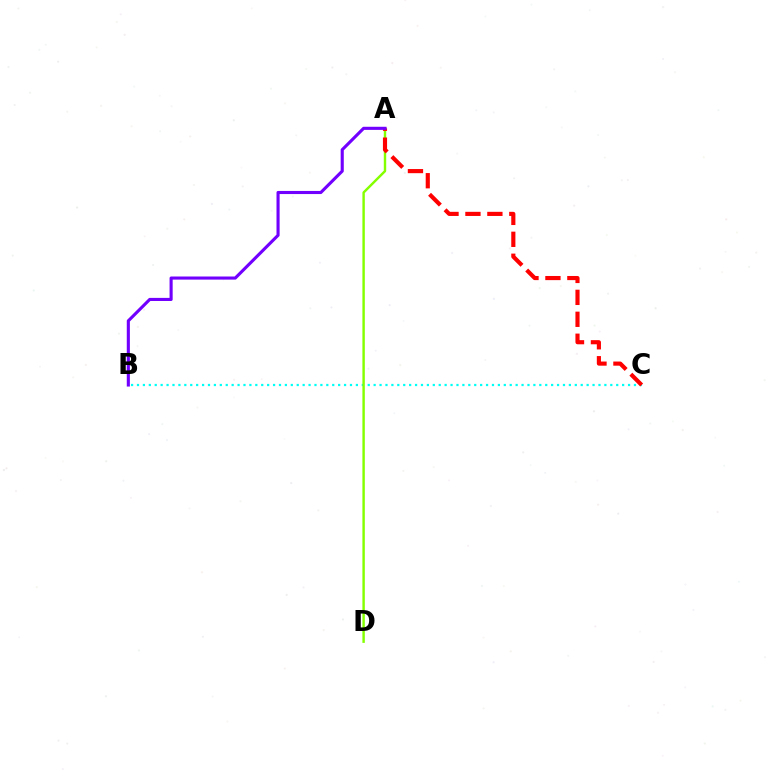{('B', 'C'): [{'color': '#00fff6', 'line_style': 'dotted', 'thickness': 1.61}], ('A', 'D'): [{'color': '#84ff00', 'line_style': 'solid', 'thickness': 1.75}], ('A', 'C'): [{'color': '#ff0000', 'line_style': 'dashed', 'thickness': 2.98}], ('A', 'B'): [{'color': '#7200ff', 'line_style': 'solid', 'thickness': 2.24}]}